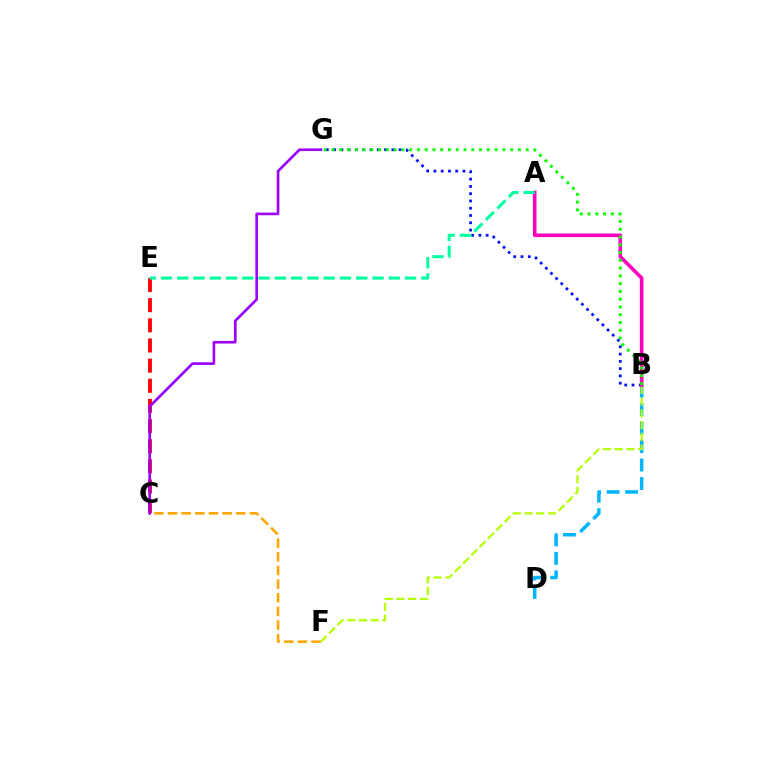{('B', 'D'): [{'color': '#00b5ff', 'line_style': 'dashed', 'thickness': 2.51}], ('C', 'F'): [{'color': '#ffa500', 'line_style': 'dashed', 'thickness': 1.85}], ('B', 'F'): [{'color': '#b3ff00', 'line_style': 'dashed', 'thickness': 1.6}], ('C', 'E'): [{'color': '#ff0000', 'line_style': 'dashed', 'thickness': 2.74}], ('C', 'G'): [{'color': '#9b00ff', 'line_style': 'solid', 'thickness': 1.91}], ('B', 'G'): [{'color': '#0010ff', 'line_style': 'dotted', 'thickness': 1.98}, {'color': '#08ff00', 'line_style': 'dotted', 'thickness': 2.11}], ('A', 'B'): [{'color': '#ff00bd', 'line_style': 'solid', 'thickness': 2.6}], ('A', 'E'): [{'color': '#00ff9d', 'line_style': 'dashed', 'thickness': 2.21}]}